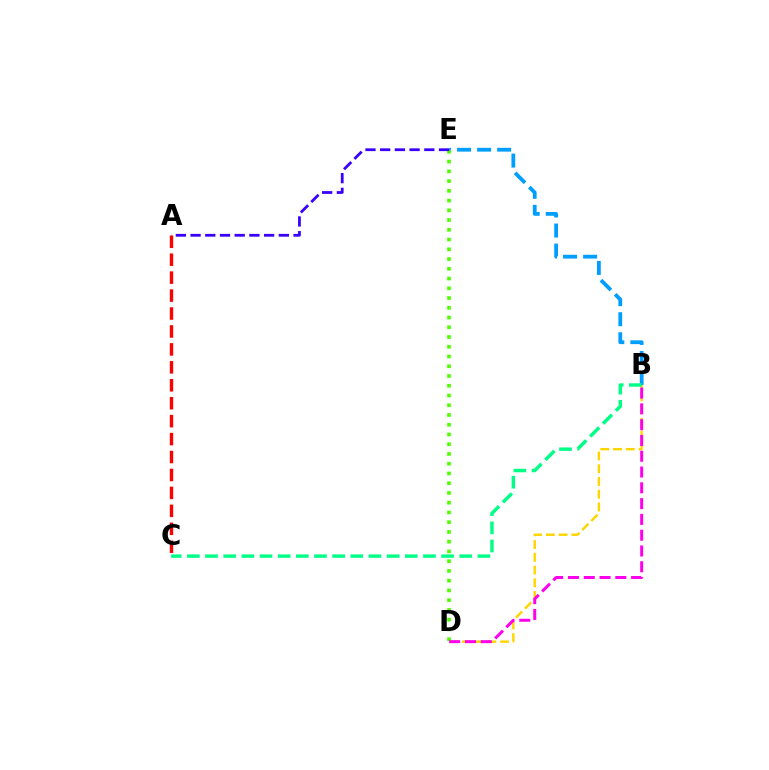{('B', 'D'): [{'color': '#ffd500', 'line_style': 'dashed', 'thickness': 1.73}, {'color': '#ff00ed', 'line_style': 'dashed', 'thickness': 2.14}], ('B', 'E'): [{'color': '#009eff', 'line_style': 'dashed', 'thickness': 2.72}], ('D', 'E'): [{'color': '#4fff00', 'line_style': 'dotted', 'thickness': 2.65}], ('A', 'E'): [{'color': '#3700ff', 'line_style': 'dashed', 'thickness': 2.0}], ('B', 'C'): [{'color': '#00ff86', 'line_style': 'dashed', 'thickness': 2.47}], ('A', 'C'): [{'color': '#ff0000', 'line_style': 'dashed', 'thickness': 2.44}]}